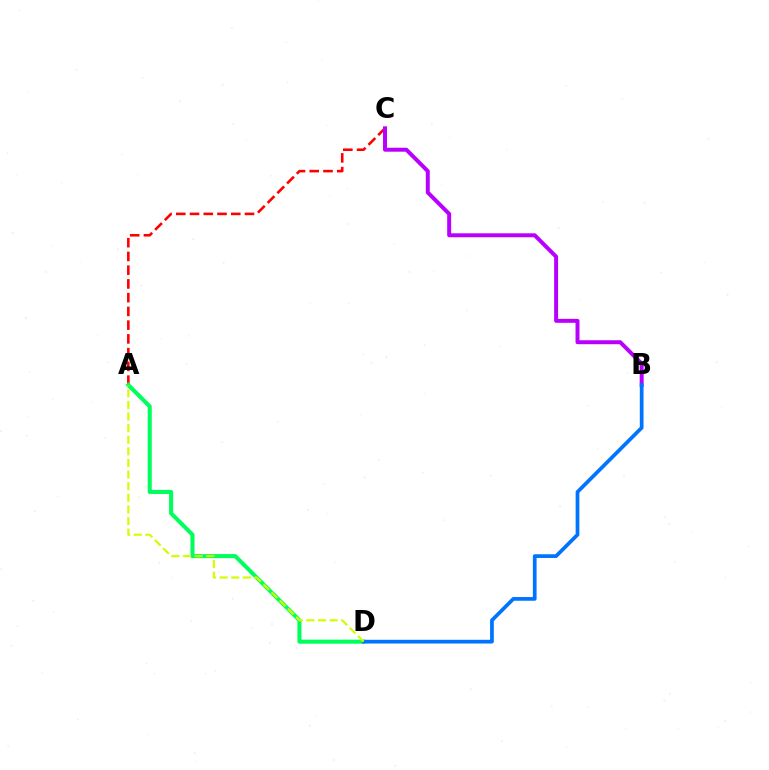{('A', 'C'): [{'color': '#ff0000', 'line_style': 'dashed', 'thickness': 1.87}], ('A', 'D'): [{'color': '#00ff5c', 'line_style': 'solid', 'thickness': 2.92}, {'color': '#d1ff00', 'line_style': 'dashed', 'thickness': 1.58}], ('B', 'C'): [{'color': '#b900ff', 'line_style': 'solid', 'thickness': 2.86}], ('B', 'D'): [{'color': '#0074ff', 'line_style': 'solid', 'thickness': 2.68}]}